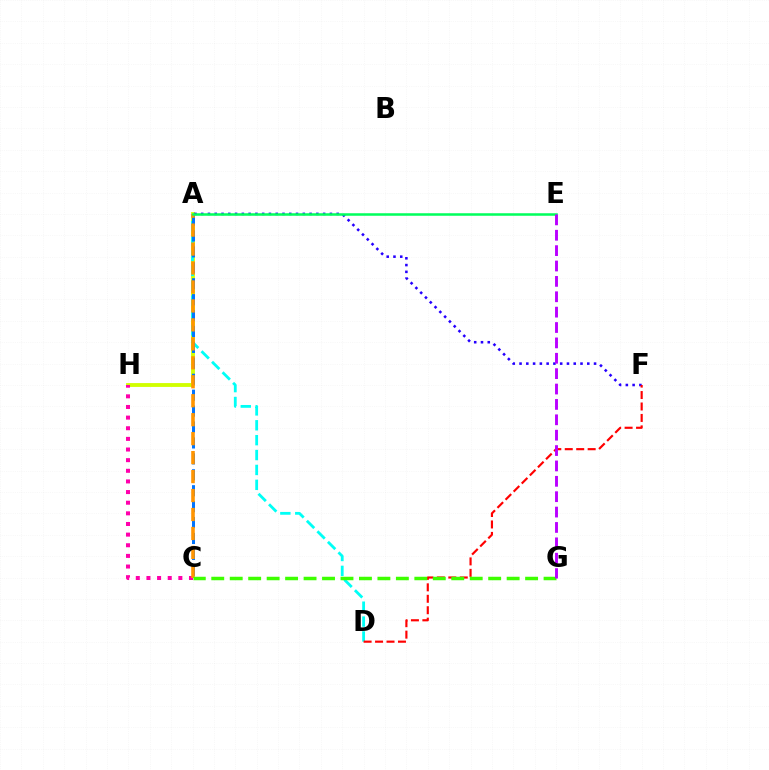{('A', 'H'): [{'color': '#d1ff00', 'line_style': 'solid', 'thickness': 2.77}], ('A', 'D'): [{'color': '#00fff6', 'line_style': 'dashed', 'thickness': 2.02}], ('C', 'H'): [{'color': '#ff00ac', 'line_style': 'dotted', 'thickness': 2.89}], ('A', 'F'): [{'color': '#2500ff', 'line_style': 'dotted', 'thickness': 1.84}], ('A', 'C'): [{'color': '#0074ff', 'line_style': 'dashed', 'thickness': 2.16}, {'color': '#ff9400', 'line_style': 'dashed', 'thickness': 2.58}], ('D', 'F'): [{'color': '#ff0000', 'line_style': 'dashed', 'thickness': 1.56}], ('C', 'G'): [{'color': '#3dff00', 'line_style': 'dashed', 'thickness': 2.51}], ('A', 'E'): [{'color': '#00ff5c', 'line_style': 'solid', 'thickness': 1.82}], ('E', 'G'): [{'color': '#b900ff', 'line_style': 'dashed', 'thickness': 2.09}]}